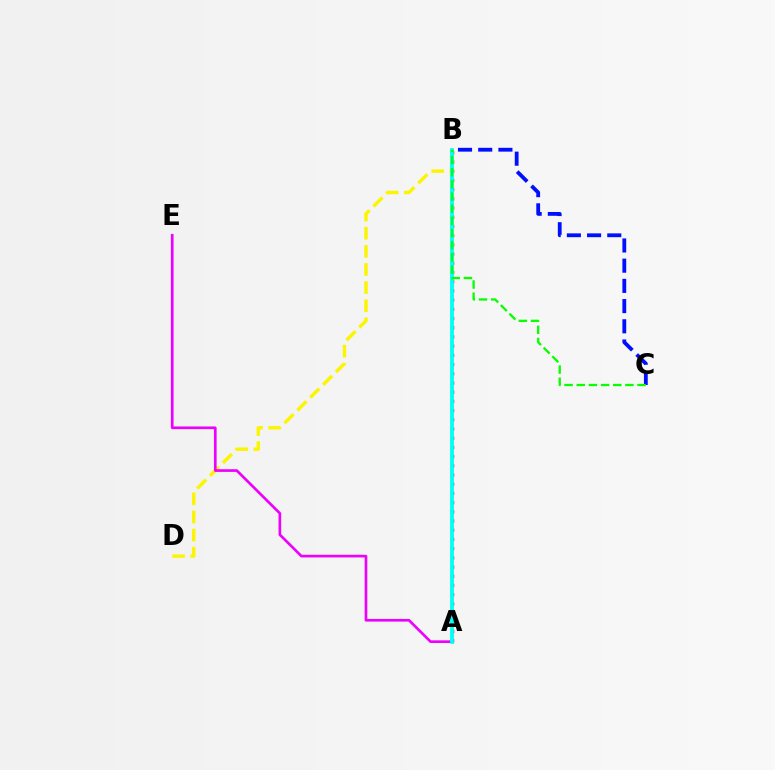{('B', 'D'): [{'color': '#fcf500', 'line_style': 'dashed', 'thickness': 2.46}], ('A', 'B'): [{'color': '#ff0000', 'line_style': 'dotted', 'thickness': 2.5}, {'color': '#00fff6', 'line_style': 'solid', 'thickness': 2.73}], ('A', 'E'): [{'color': '#ee00ff', 'line_style': 'solid', 'thickness': 1.92}], ('B', 'C'): [{'color': '#0010ff', 'line_style': 'dashed', 'thickness': 2.74}, {'color': '#08ff00', 'line_style': 'dashed', 'thickness': 1.65}]}